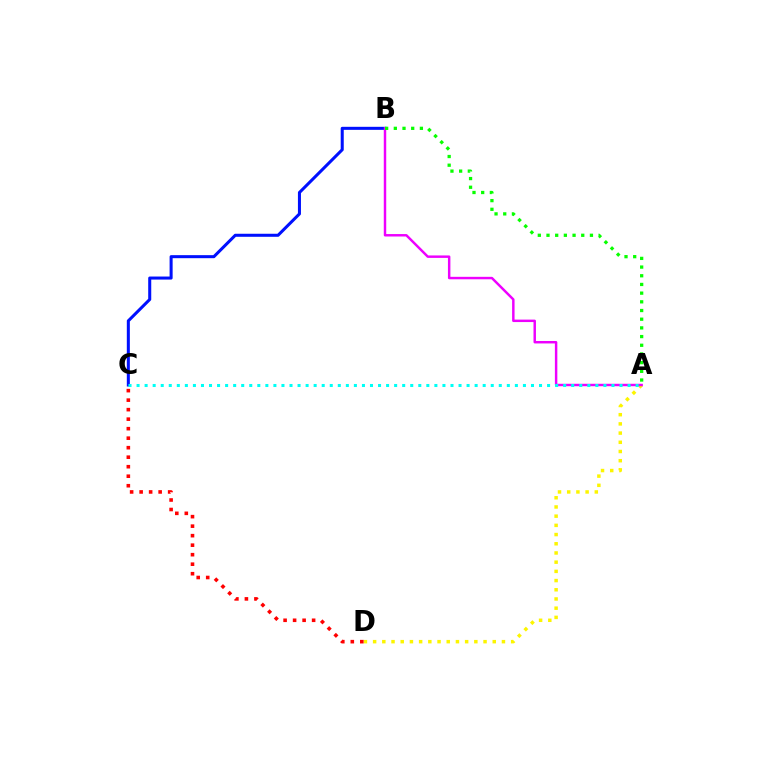{('B', 'C'): [{'color': '#0010ff', 'line_style': 'solid', 'thickness': 2.19}], ('A', 'D'): [{'color': '#fcf500', 'line_style': 'dotted', 'thickness': 2.5}], ('A', 'B'): [{'color': '#ee00ff', 'line_style': 'solid', 'thickness': 1.77}, {'color': '#08ff00', 'line_style': 'dotted', 'thickness': 2.36}], ('C', 'D'): [{'color': '#ff0000', 'line_style': 'dotted', 'thickness': 2.58}], ('A', 'C'): [{'color': '#00fff6', 'line_style': 'dotted', 'thickness': 2.19}]}